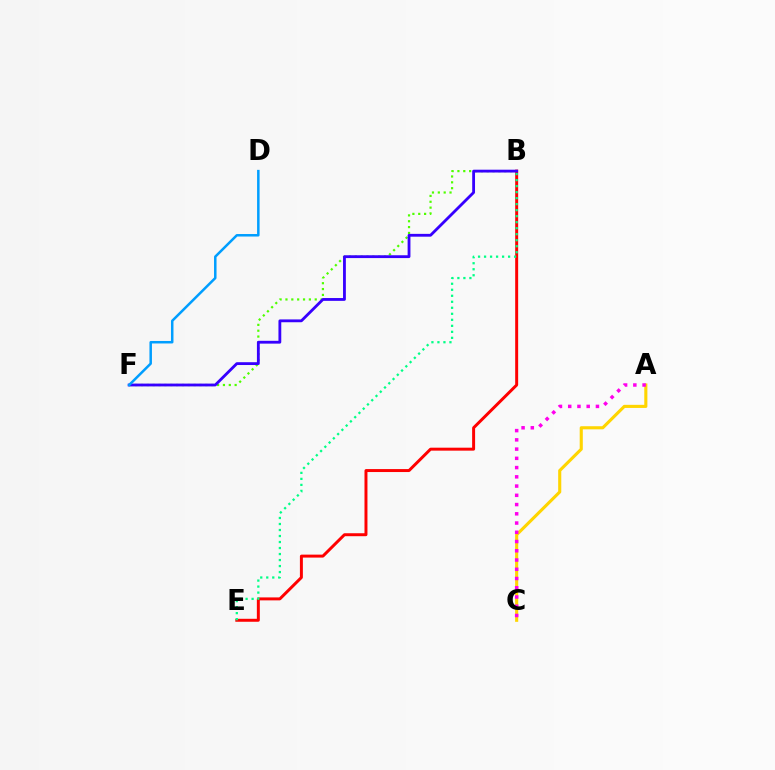{('B', 'E'): [{'color': '#ff0000', 'line_style': 'solid', 'thickness': 2.13}, {'color': '#00ff86', 'line_style': 'dotted', 'thickness': 1.63}], ('A', 'C'): [{'color': '#ffd500', 'line_style': 'solid', 'thickness': 2.23}, {'color': '#ff00ed', 'line_style': 'dotted', 'thickness': 2.51}], ('B', 'F'): [{'color': '#4fff00', 'line_style': 'dotted', 'thickness': 1.59}, {'color': '#3700ff', 'line_style': 'solid', 'thickness': 2.03}], ('D', 'F'): [{'color': '#009eff', 'line_style': 'solid', 'thickness': 1.8}]}